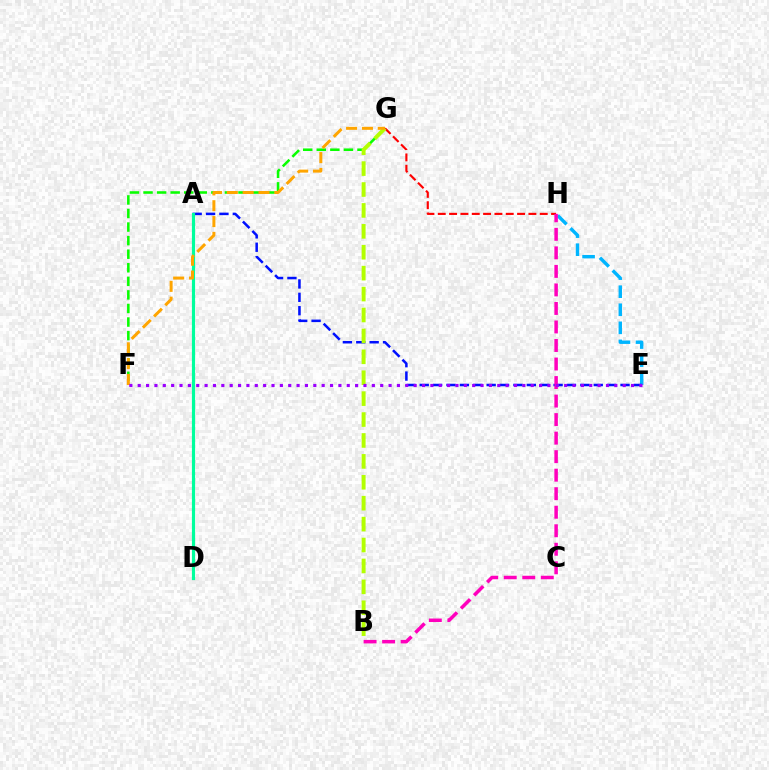{('E', 'H'): [{'color': '#00b5ff', 'line_style': 'dashed', 'thickness': 2.45}], ('F', 'G'): [{'color': '#08ff00', 'line_style': 'dashed', 'thickness': 1.84}, {'color': '#ffa500', 'line_style': 'dashed', 'thickness': 2.15}], ('A', 'E'): [{'color': '#0010ff', 'line_style': 'dashed', 'thickness': 1.82}], ('G', 'H'): [{'color': '#ff0000', 'line_style': 'dashed', 'thickness': 1.54}], ('B', 'G'): [{'color': '#b3ff00', 'line_style': 'dashed', 'thickness': 2.84}], ('A', 'D'): [{'color': '#00ff9d', 'line_style': 'solid', 'thickness': 2.28}], ('B', 'H'): [{'color': '#ff00bd', 'line_style': 'dashed', 'thickness': 2.52}], ('E', 'F'): [{'color': '#9b00ff', 'line_style': 'dotted', 'thickness': 2.27}]}